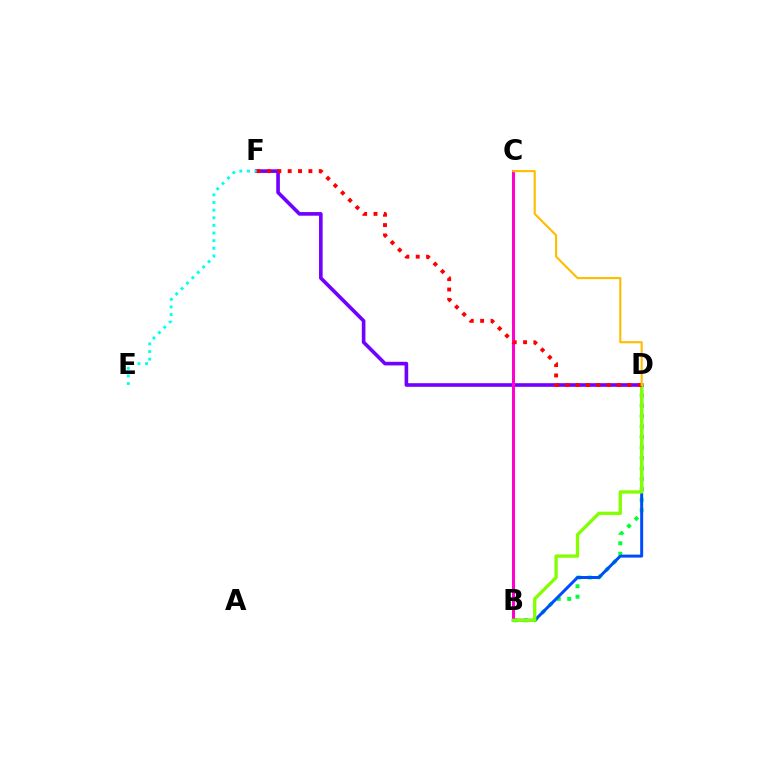{('B', 'D'): [{'color': '#00ff39', 'line_style': 'dotted', 'thickness': 2.84}, {'color': '#004bff', 'line_style': 'solid', 'thickness': 2.14}, {'color': '#84ff00', 'line_style': 'solid', 'thickness': 2.38}], ('D', 'F'): [{'color': '#7200ff', 'line_style': 'solid', 'thickness': 2.61}, {'color': '#ff0000', 'line_style': 'dotted', 'thickness': 2.81}], ('B', 'C'): [{'color': '#ff00cf', 'line_style': 'solid', 'thickness': 2.17}], ('C', 'D'): [{'color': '#ffbd00', 'line_style': 'solid', 'thickness': 1.53}], ('E', 'F'): [{'color': '#00fff6', 'line_style': 'dotted', 'thickness': 2.07}]}